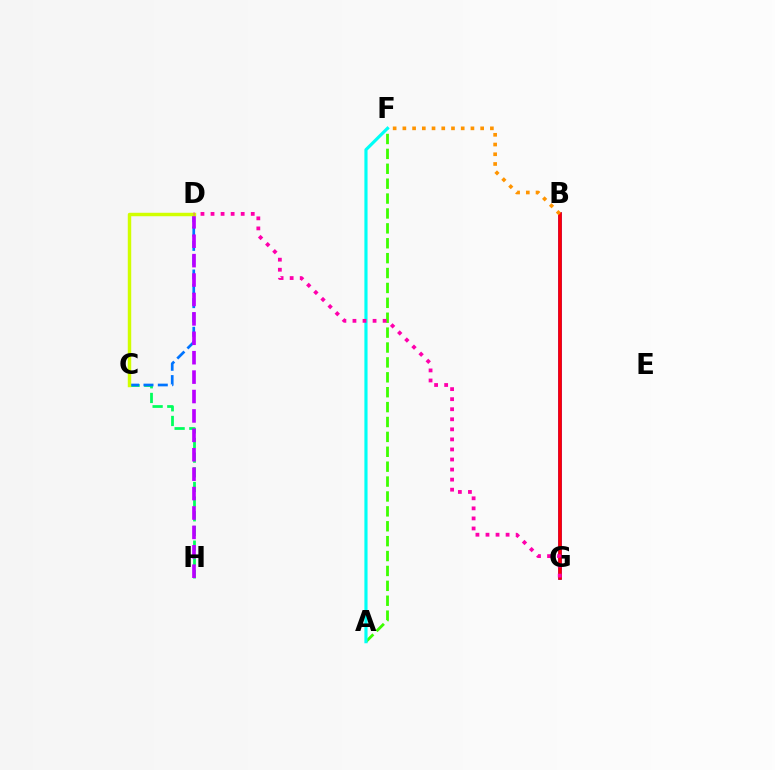{('A', 'F'): [{'color': '#3dff00', 'line_style': 'dashed', 'thickness': 2.02}, {'color': '#00fff6', 'line_style': 'solid', 'thickness': 2.28}], ('C', 'H'): [{'color': '#00ff5c', 'line_style': 'dashed', 'thickness': 1.99}], ('C', 'D'): [{'color': '#0074ff', 'line_style': 'dashed', 'thickness': 1.95}, {'color': '#d1ff00', 'line_style': 'solid', 'thickness': 2.47}], ('B', 'G'): [{'color': '#2500ff', 'line_style': 'solid', 'thickness': 2.54}, {'color': '#ff0000', 'line_style': 'solid', 'thickness': 2.58}], ('D', 'H'): [{'color': '#b900ff', 'line_style': 'dashed', 'thickness': 2.64}], ('D', 'G'): [{'color': '#ff00ac', 'line_style': 'dotted', 'thickness': 2.73}], ('B', 'F'): [{'color': '#ff9400', 'line_style': 'dotted', 'thickness': 2.64}]}